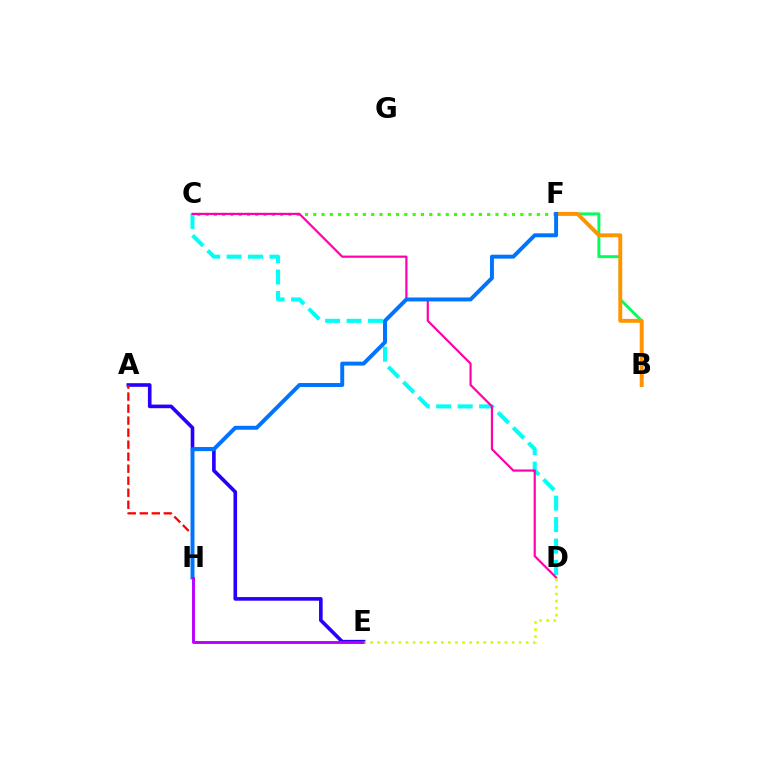{('C', 'F'): [{'color': '#3dff00', 'line_style': 'dotted', 'thickness': 2.25}], ('C', 'D'): [{'color': '#00fff6', 'line_style': 'dashed', 'thickness': 2.91}, {'color': '#ff00ac', 'line_style': 'solid', 'thickness': 1.58}], ('A', 'E'): [{'color': '#2500ff', 'line_style': 'solid', 'thickness': 2.61}], ('A', 'H'): [{'color': '#ff0000', 'line_style': 'dashed', 'thickness': 1.63}], ('B', 'F'): [{'color': '#00ff5c', 'line_style': 'solid', 'thickness': 2.11}, {'color': '#ff9400', 'line_style': 'solid', 'thickness': 2.8}], ('F', 'H'): [{'color': '#0074ff', 'line_style': 'solid', 'thickness': 2.84}], ('E', 'H'): [{'color': '#b900ff', 'line_style': 'solid', 'thickness': 2.09}], ('D', 'E'): [{'color': '#d1ff00', 'line_style': 'dotted', 'thickness': 1.92}]}